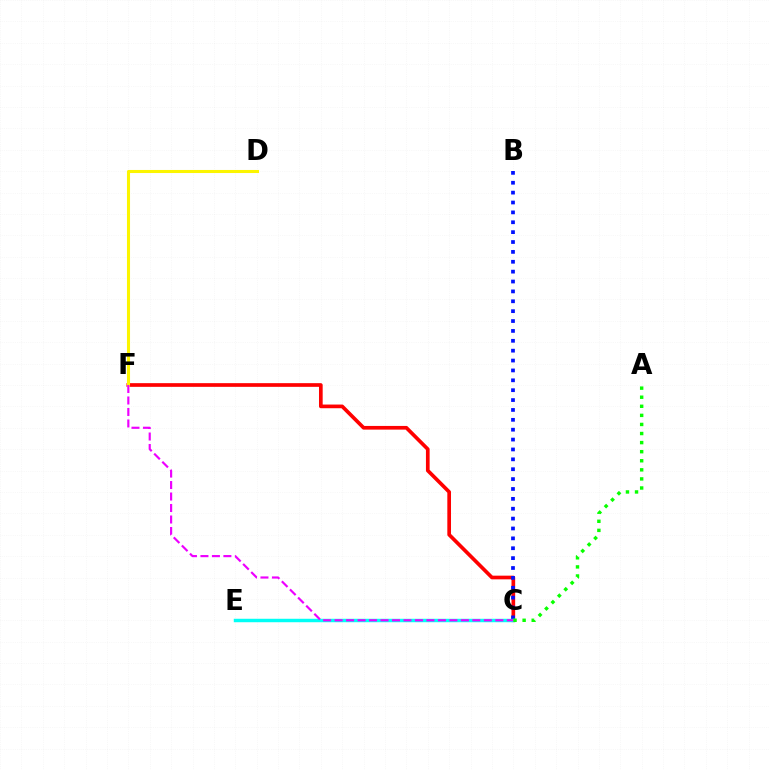{('C', 'F'): [{'color': '#ff0000', 'line_style': 'solid', 'thickness': 2.65}, {'color': '#ee00ff', 'line_style': 'dashed', 'thickness': 1.56}], ('B', 'C'): [{'color': '#0010ff', 'line_style': 'dotted', 'thickness': 2.68}], ('C', 'E'): [{'color': '#00fff6', 'line_style': 'solid', 'thickness': 2.48}], ('D', 'F'): [{'color': '#fcf500', 'line_style': 'solid', 'thickness': 2.2}], ('A', 'C'): [{'color': '#08ff00', 'line_style': 'dotted', 'thickness': 2.47}]}